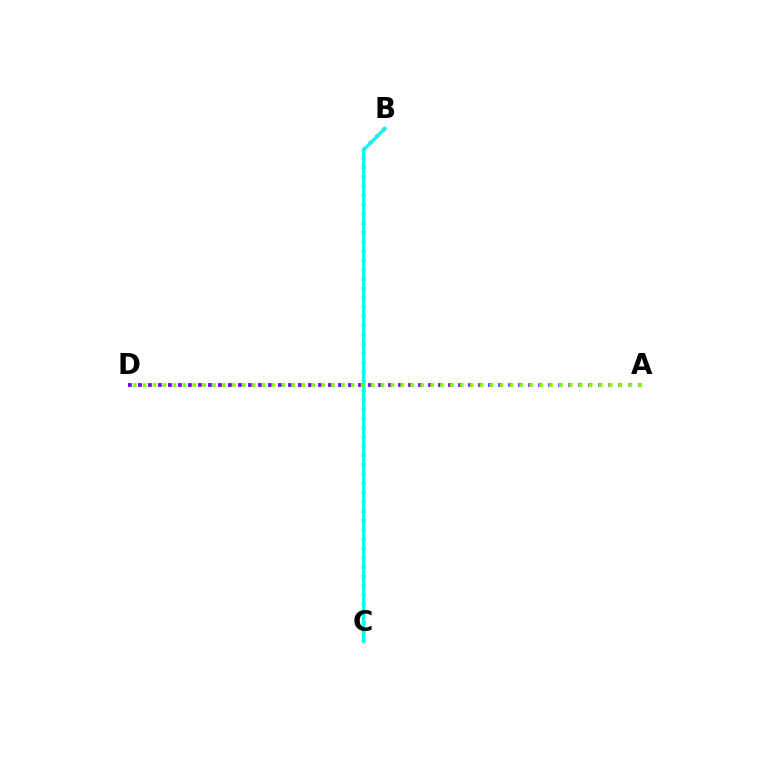{('A', 'D'): [{'color': '#7200ff', 'line_style': 'dotted', 'thickness': 2.72}, {'color': '#84ff00', 'line_style': 'dotted', 'thickness': 2.69}], ('B', 'C'): [{'color': '#ff0000', 'line_style': 'dotted', 'thickness': 2.52}, {'color': '#00fff6', 'line_style': 'solid', 'thickness': 2.3}]}